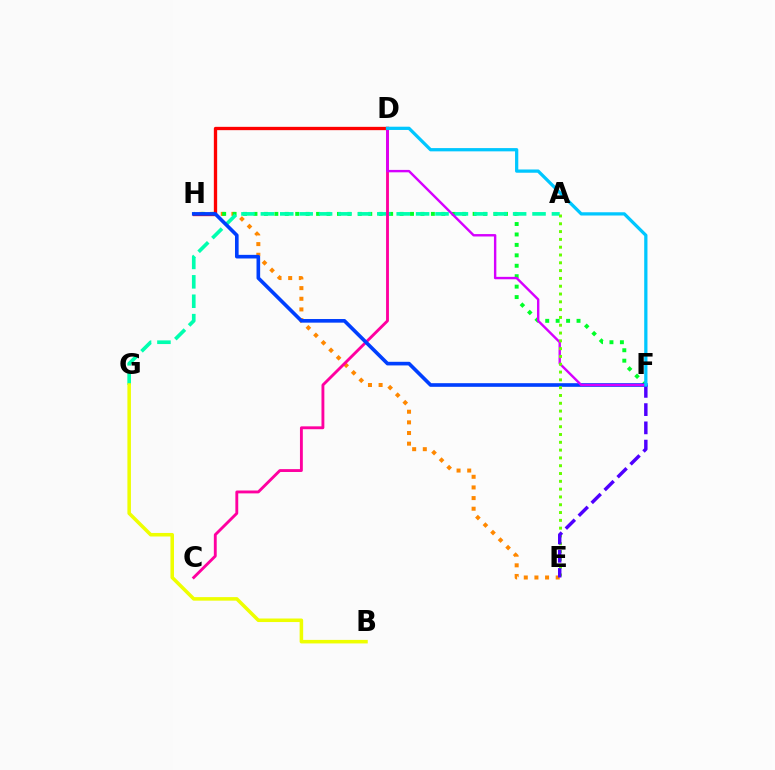{('E', 'H'): [{'color': '#ff8800', 'line_style': 'dotted', 'thickness': 2.89}], ('F', 'H'): [{'color': '#00ff27', 'line_style': 'dotted', 'thickness': 2.84}, {'color': '#003fff', 'line_style': 'solid', 'thickness': 2.61}], ('A', 'G'): [{'color': '#00ffaf', 'line_style': 'dashed', 'thickness': 2.64}], ('D', 'H'): [{'color': '#ff0000', 'line_style': 'solid', 'thickness': 2.38}], ('C', 'D'): [{'color': '#ff00a0', 'line_style': 'solid', 'thickness': 2.07}], ('B', 'G'): [{'color': '#eeff00', 'line_style': 'solid', 'thickness': 2.55}], ('D', 'F'): [{'color': '#d600ff', 'line_style': 'solid', 'thickness': 1.73}, {'color': '#00c7ff', 'line_style': 'solid', 'thickness': 2.34}], ('A', 'E'): [{'color': '#66ff00', 'line_style': 'dotted', 'thickness': 2.12}], ('E', 'F'): [{'color': '#4f00ff', 'line_style': 'dashed', 'thickness': 2.48}]}